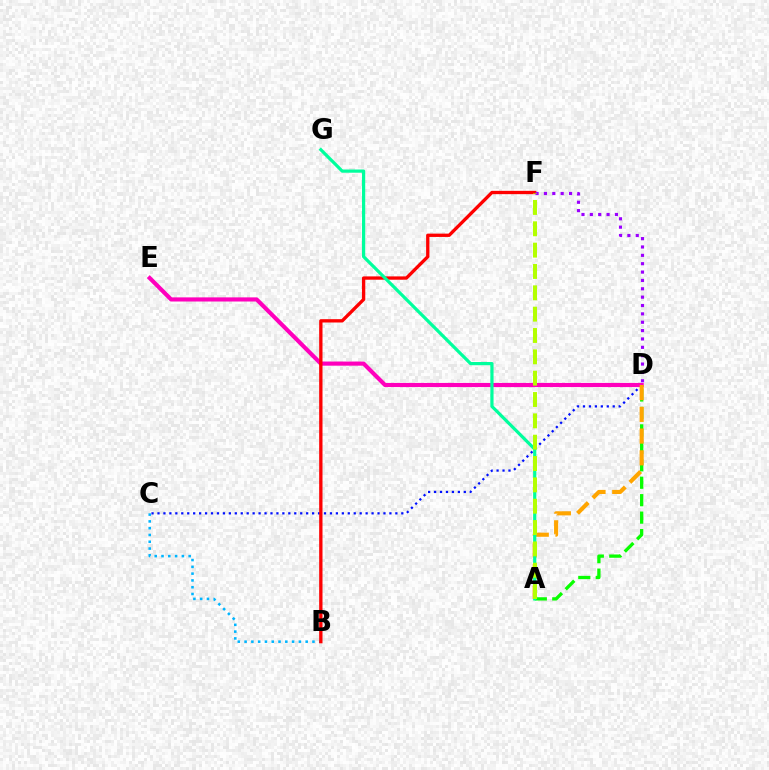{('C', 'D'): [{'color': '#0010ff', 'line_style': 'dotted', 'thickness': 1.62}], ('A', 'D'): [{'color': '#08ff00', 'line_style': 'dashed', 'thickness': 2.37}, {'color': '#ffa500', 'line_style': 'dashed', 'thickness': 2.95}], ('D', 'E'): [{'color': '#ff00bd', 'line_style': 'solid', 'thickness': 2.98}], ('B', 'C'): [{'color': '#00b5ff', 'line_style': 'dotted', 'thickness': 1.84}], ('B', 'F'): [{'color': '#ff0000', 'line_style': 'solid', 'thickness': 2.39}], ('D', 'F'): [{'color': '#9b00ff', 'line_style': 'dotted', 'thickness': 2.27}], ('A', 'G'): [{'color': '#00ff9d', 'line_style': 'solid', 'thickness': 2.31}], ('A', 'F'): [{'color': '#b3ff00', 'line_style': 'dashed', 'thickness': 2.9}]}